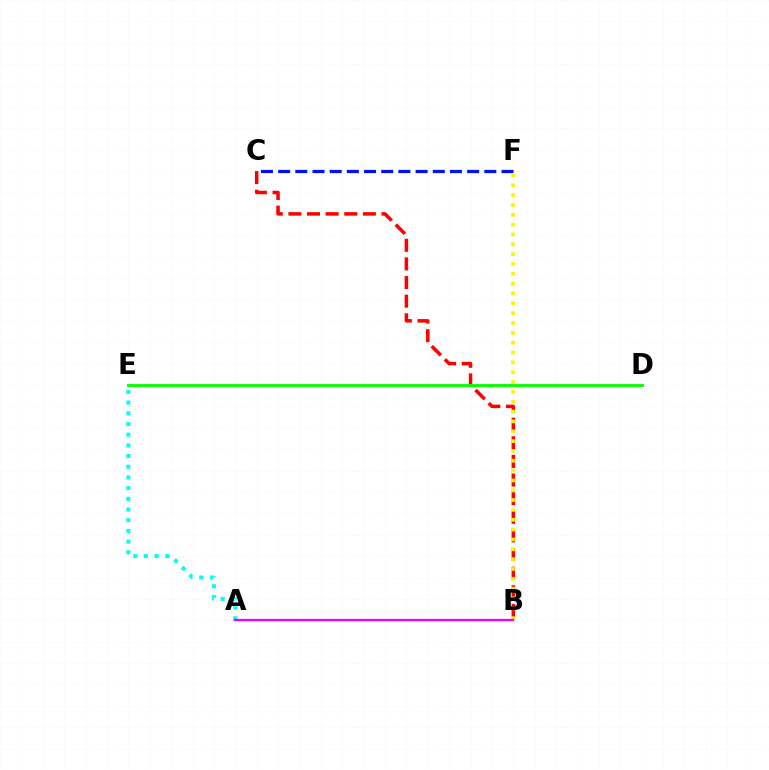{('C', 'F'): [{'color': '#0010ff', 'line_style': 'dashed', 'thickness': 2.33}], ('A', 'E'): [{'color': '#00fff6', 'line_style': 'dotted', 'thickness': 2.9}], ('B', 'C'): [{'color': '#ff0000', 'line_style': 'dashed', 'thickness': 2.53}], ('B', 'F'): [{'color': '#fcf500', 'line_style': 'dotted', 'thickness': 2.67}], ('D', 'E'): [{'color': '#08ff00', 'line_style': 'solid', 'thickness': 2.07}], ('A', 'B'): [{'color': '#ee00ff', 'line_style': 'solid', 'thickness': 1.66}]}